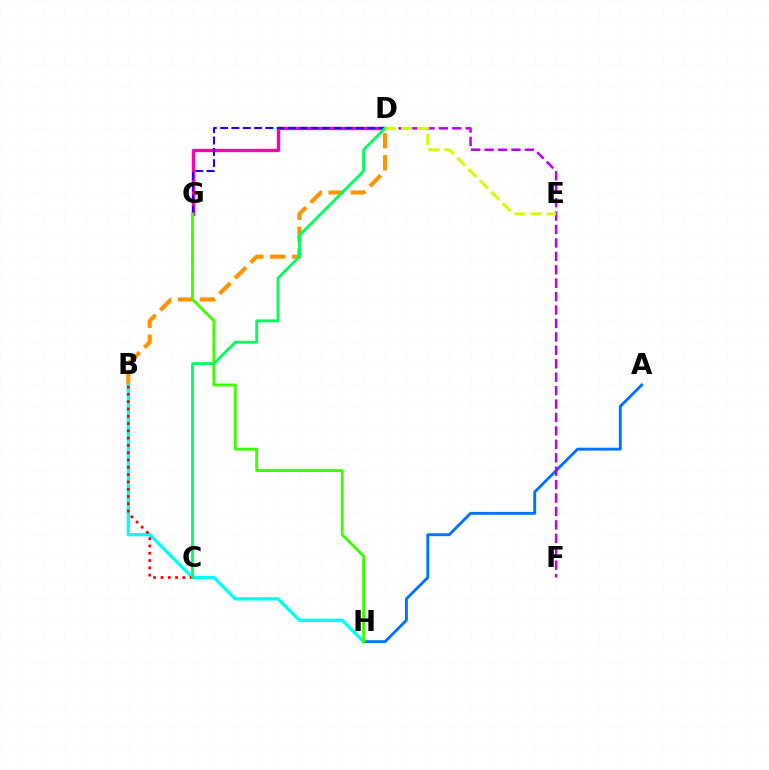{('A', 'H'): [{'color': '#0074ff', 'line_style': 'solid', 'thickness': 2.1}], ('D', 'G'): [{'color': '#ff00ac', 'line_style': 'solid', 'thickness': 2.43}, {'color': '#2500ff', 'line_style': 'dashed', 'thickness': 1.54}], ('D', 'F'): [{'color': '#b900ff', 'line_style': 'dashed', 'thickness': 1.82}], ('B', 'D'): [{'color': '#ff9400', 'line_style': 'dashed', 'thickness': 2.99}], ('B', 'H'): [{'color': '#00fff6', 'line_style': 'solid', 'thickness': 2.38}], ('G', 'H'): [{'color': '#3dff00', 'line_style': 'solid', 'thickness': 2.09}], ('B', 'C'): [{'color': '#ff0000', 'line_style': 'dotted', 'thickness': 1.98}], ('C', 'D'): [{'color': '#00ff5c', 'line_style': 'solid', 'thickness': 2.05}], ('D', 'E'): [{'color': '#d1ff00', 'line_style': 'dashed', 'thickness': 2.19}]}